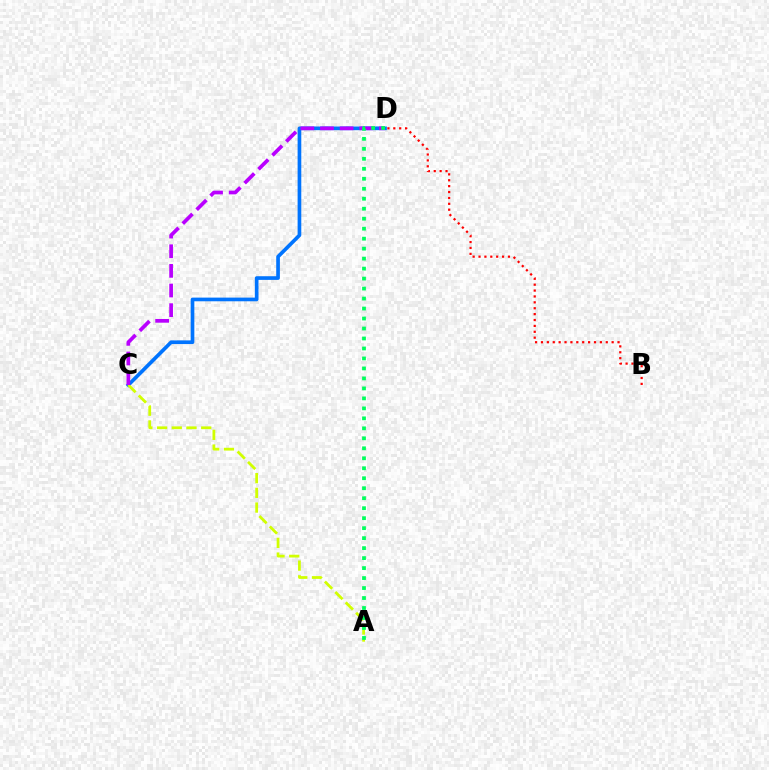{('C', 'D'): [{'color': '#0074ff', 'line_style': 'solid', 'thickness': 2.64}, {'color': '#b900ff', 'line_style': 'dashed', 'thickness': 2.67}], ('B', 'D'): [{'color': '#ff0000', 'line_style': 'dotted', 'thickness': 1.6}], ('A', 'C'): [{'color': '#d1ff00', 'line_style': 'dashed', 'thickness': 2.0}], ('A', 'D'): [{'color': '#00ff5c', 'line_style': 'dotted', 'thickness': 2.71}]}